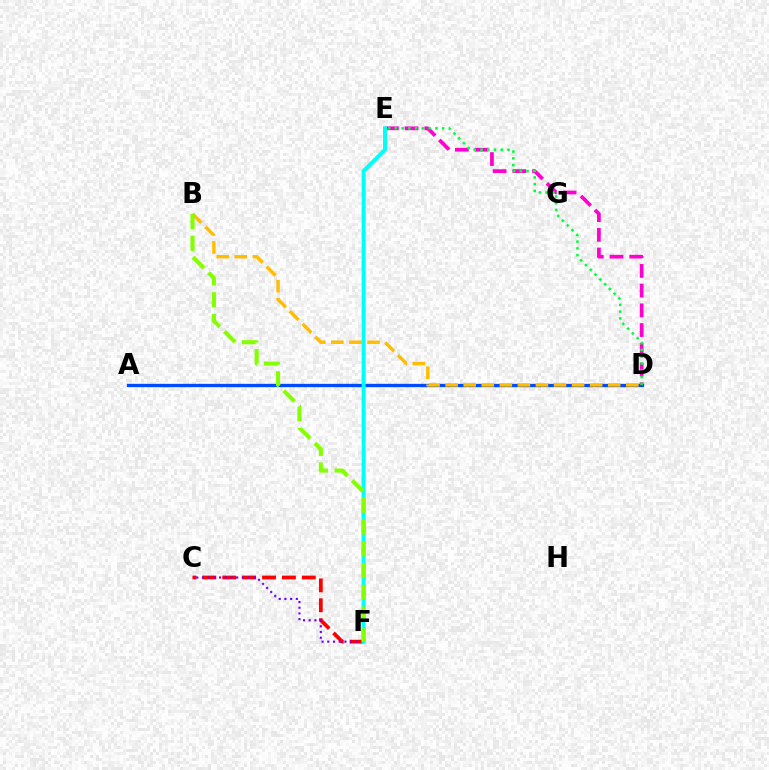{('A', 'D'): [{'color': '#004bff', 'line_style': 'solid', 'thickness': 2.4}], ('D', 'E'): [{'color': '#ff00cf', 'line_style': 'dashed', 'thickness': 2.68}, {'color': '#00ff39', 'line_style': 'dotted', 'thickness': 1.83}], ('C', 'F'): [{'color': '#ff0000', 'line_style': 'dashed', 'thickness': 2.7}, {'color': '#7200ff', 'line_style': 'dotted', 'thickness': 1.55}], ('E', 'F'): [{'color': '#00fff6', 'line_style': 'solid', 'thickness': 2.86}], ('B', 'D'): [{'color': '#ffbd00', 'line_style': 'dashed', 'thickness': 2.45}], ('B', 'F'): [{'color': '#84ff00', 'line_style': 'dashed', 'thickness': 2.96}]}